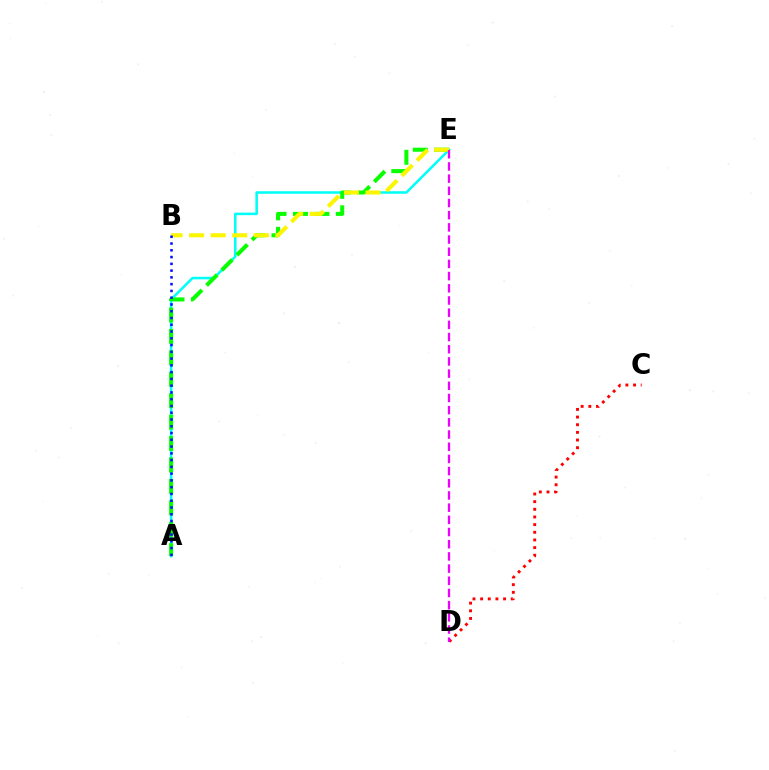{('A', 'E'): [{'color': '#00fff6', 'line_style': 'solid', 'thickness': 1.83}, {'color': '#08ff00', 'line_style': 'dashed', 'thickness': 2.91}], ('B', 'E'): [{'color': '#fcf500', 'line_style': 'dashed', 'thickness': 2.93}], ('A', 'B'): [{'color': '#0010ff', 'line_style': 'dotted', 'thickness': 1.84}], ('C', 'D'): [{'color': '#ff0000', 'line_style': 'dotted', 'thickness': 2.08}], ('D', 'E'): [{'color': '#ee00ff', 'line_style': 'dashed', 'thickness': 1.66}]}